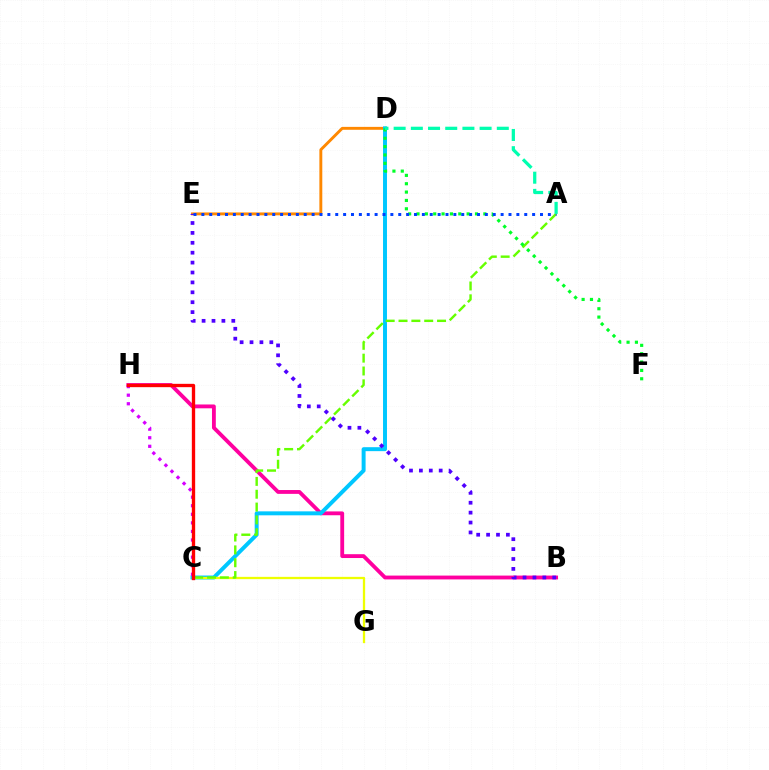{('D', 'E'): [{'color': '#ff8800', 'line_style': 'solid', 'thickness': 2.1}], ('B', 'H'): [{'color': '#ff00a0', 'line_style': 'solid', 'thickness': 2.76}], ('C', 'D'): [{'color': '#00c7ff', 'line_style': 'solid', 'thickness': 2.85}], ('C', 'G'): [{'color': '#eeff00', 'line_style': 'solid', 'thickness': 1.65}], ('C', 'H'): [{'color': '#d600ff', 'line_style': 'dotted', 'thickness': 2.33}, {'color': '#ff0000', 'line_style': 'solid', 'thickness': 2.4}], ('A', 'C'): [{'color': '#66ff00', 'line_style': 'dashed', 'thickness': 1.74}], ('B', 'E'): [{'color': '#4f00ff', 'line_style': 'dotted', 'thickness': 2.69}], ('D', 'F'): [{'color': '#00ff27', 'line_style': 'dotted', 'thickness': 2.27}], ('A', 'E'): [{'color': '#003fff', 'line_style': 'dotted', 'thickness': 2.14}], ('A', 'D'): [{'color': '#00ffaf', 'line_style': 'dashed', 'thickness': 2.34}]}